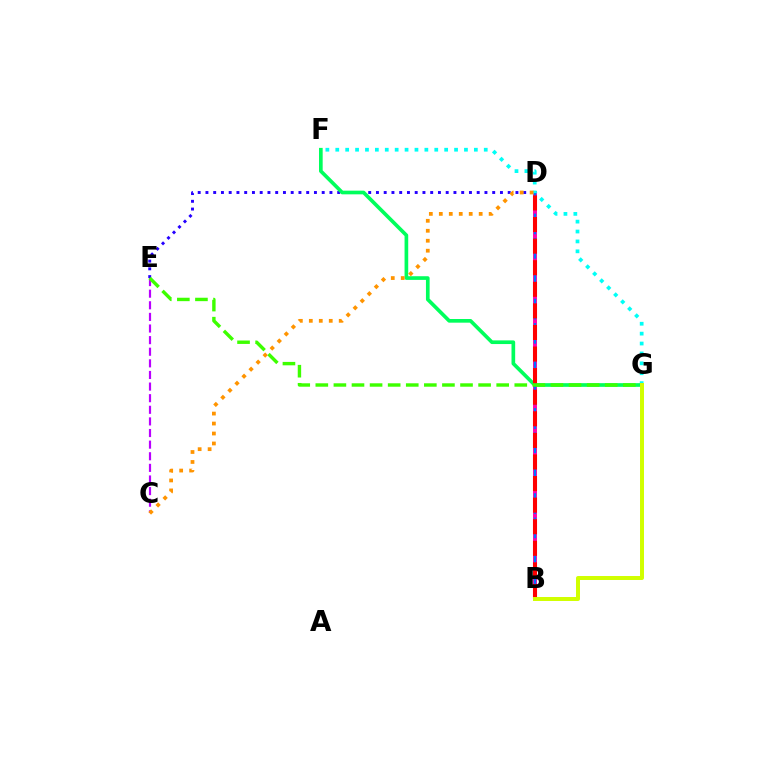{('D', 'E'): [{'color': '#2500ff', 'line_style': 'dotted', 'thickness': 2.11}], ('B', 'D'): [{'color': '#ff00ac', 'line_style': 'solid', 'thickness': 2.84}, {'color': '#0074ff', 'line_style': 'dashed', 'thickness': 1.65}, {'color': '#ff0000', 'line_style': 'dashed', 'thickness': 2.93}], ('F', 'G'): [{'color': '#00fff6', 'line_style': 'dotted', 'thickness': 2.69}, {'color': '#00ff5c', 'line_style': 'solid', 'thickness': 2.64}], ('C', 'E'): [{'color': '#b900ff', 'line_style': 'dashed', 'thickness': 1.58}], ('E', 'G'): [{'color': '#3dff00', 'line_style': 'dashed', 'thickness': 2.46}], ('B', 'G'): [{'color': '#d1ff00', 'line_style': 'solid', 'thickness': 2.86}], ('C', 'D'): [{'color': '#ff9400', 'line_style': 'dotted', 'thickness': 2.71}]}